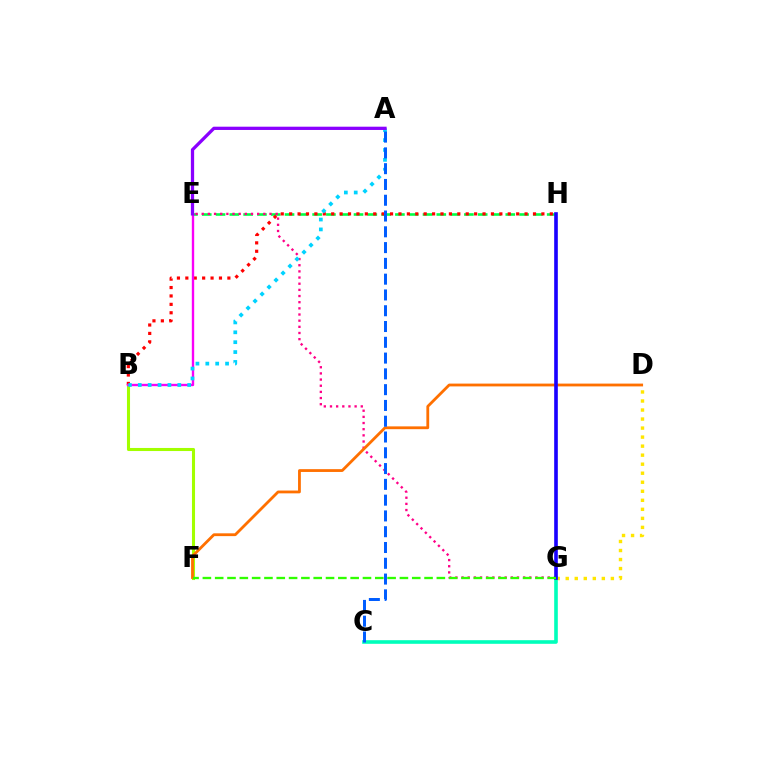{('D', 'G'): [{'color': '#ffe600', 'line_style': 'dotted', 'thickness': 2.45}], ('B', 'F'): [{'color': '#a2ff00', 'line_style': 'solid', 'thickness': 2.21}], ('E', 'H'): [{'color': '#00ff45', 'line_style': 'dashed', 'thickness': 1.87}], ('E', 'G'): [{'color': '#ff0088', 'line_style': 'dotted', 'thickness': 1.67}], ('D', 'F'): [{'color': '#ff7000', 'line_style': 'solid', 'thickness': 2.02}], ('B', 'H'): [{'color': '#ff0000', 'line_style': 'dotted', 'thickness': 2.28}], ('B', 'E'): [{'color': '#fa00f9', 'line_style': 'solid', 'thickness': 1.7}], ('C', 'G'): [{'color': '#00ffbb', 'line_style': 'solid', 'thickness': 2.61}], ('A', 'B'): [{'color': '#00d3ff', 'line_style': 'dotted', 'thickness': 2.68}], ('G', 'H'): [{'color': '#1900ff', 'line_style': 'solid', 'thickness': 2.62}], ('A', 'C'): [{'color': '#005dff', 'line_style': 'dashed', 'thickness': 2.14}], ('A', 'E'): [{'color': '#8a00ff', 'line_style': 'solid', 'thickness': 2.35}], ('F', 'G'): [{'color': '#31ff00', 'line_style': 'dashed', 'thickness': 1.67}]}